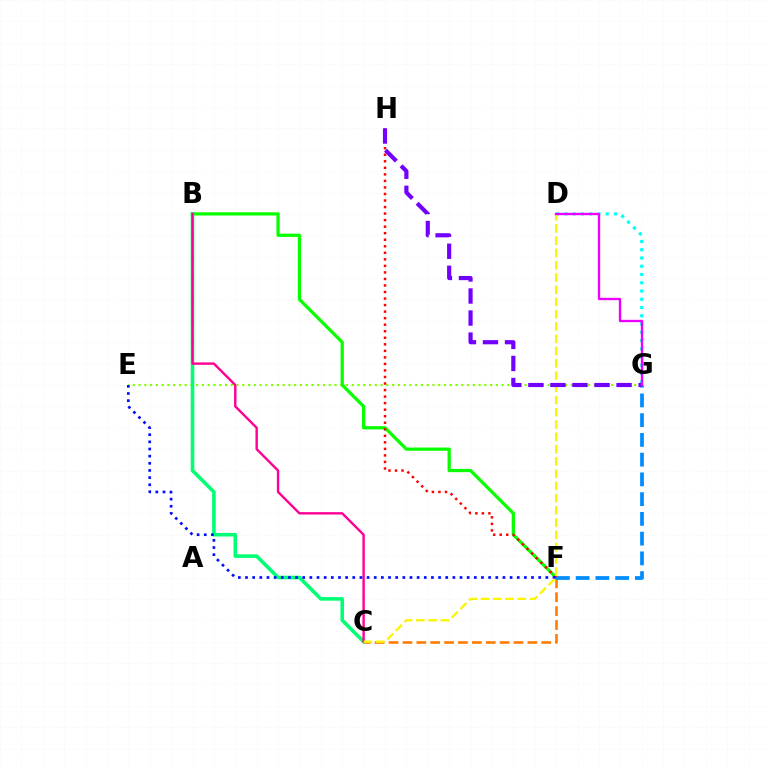{('C', 'F'): [{'color': '#ff7c00', 'line_style': 'dashed', 'thickness': 1.89}], ('E', 'G'): [{'color': '#84ff00', 'line_style': 'dotted', 'thickness': 1.57}], ('B', 'F'): [{'color': '#08ff00', 'line_style': 'solid', 'thickness': 2.33}], ('B', 'C'): [{'color': '#00ff74', 'line_style': 'solid', 'thickness': 2.58}, {'color': '#ff0094', 'line_style': 'solid', 'thickness': 1.73}], ('F', 'G'): [{'color': '#008cff', 'line_style': 'dashed', 'thickness': 2.68}], ('F', 'H'): [{'color': '#ff0000', 'line_style': 'dotted', 'thickness': 1.78}], ('E', 'F'): [{'color': '#0010ff', 'line_style': 'dotted', 'thickness': 1.94}], ('D', 'G'): [{'color': '#00fff6', 'line_style': 'dotted', 'thickness': 2.24}, {'color': '#ee00ff', 'line_style': 'solid', 'thickness': 1.68}], ('C', 'D'): [{'color': '#fcf500', 'line_style': 'dashed', 'thickness': 1.67}], ('G', 'H'): [{'color': '#7200ff', 'line_style': 'dashed', 'thickness': 3.0}]}